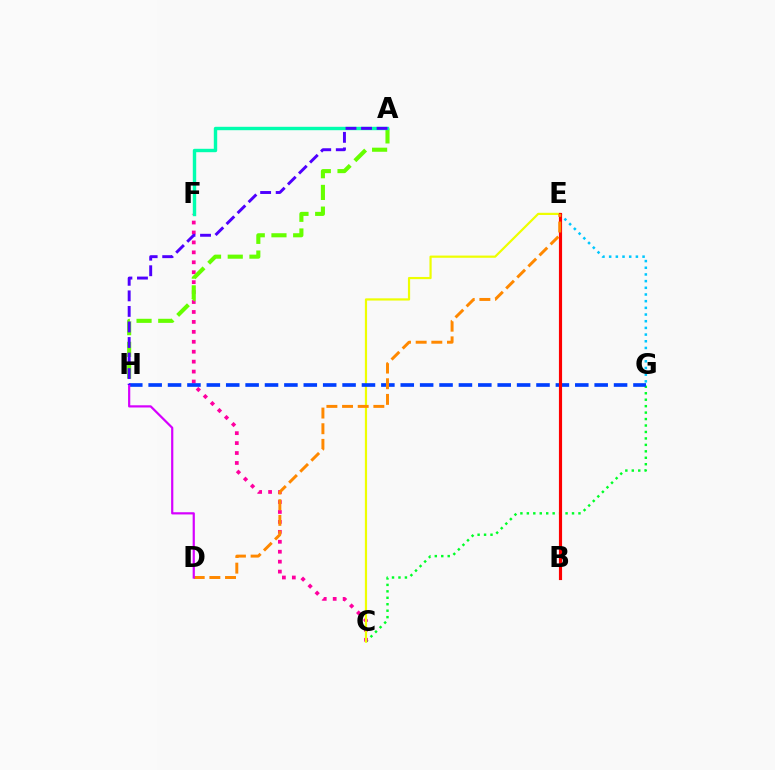{('C', 'G'): [{'color': '#00ff27', 'line_style': 'dotted', 'thickness': 1.75}], ('E', 'G'): [{'color': '#00c7ff', 'line_style': 'dotted', 'thickness': 1.82}], ('C', 'F'): [{'color': '#ff00a0', 'line_style': 'dotted', 'thickness': 2.7}], ('C', 'E'): [{'color': '#eeff00', 'line_style': 'solid', 'thickness': 1.59}], ('G', 'H'): [{'color': '#003fff', 'line_style': 'dashed', 'thickness': 2.63}], ('A', 'H'): [{'color': '#66ff00', 'line_style': 'dashed', 'thickness': 2.95}, {'color': '#4f00ff', 'line_style': 'dashed', 'thickness': 2.11}], ('B', 'E'): [{'color': '#ff0000', 'line_style': 'solid', 'thickness': 2.27}], ('A', 'F'): [{'color': '#00ffaf', 'line_style': 'solid', 'thickness': 2.45}], ('D', 'E'): [{'color': '#ff8800', 'line_style': 'dashed', 'thickness': 2.13}], ('D', 'H'): [{'color': '#d600ff', 'line_style': 'solid', 'thickness': 1.59}]}